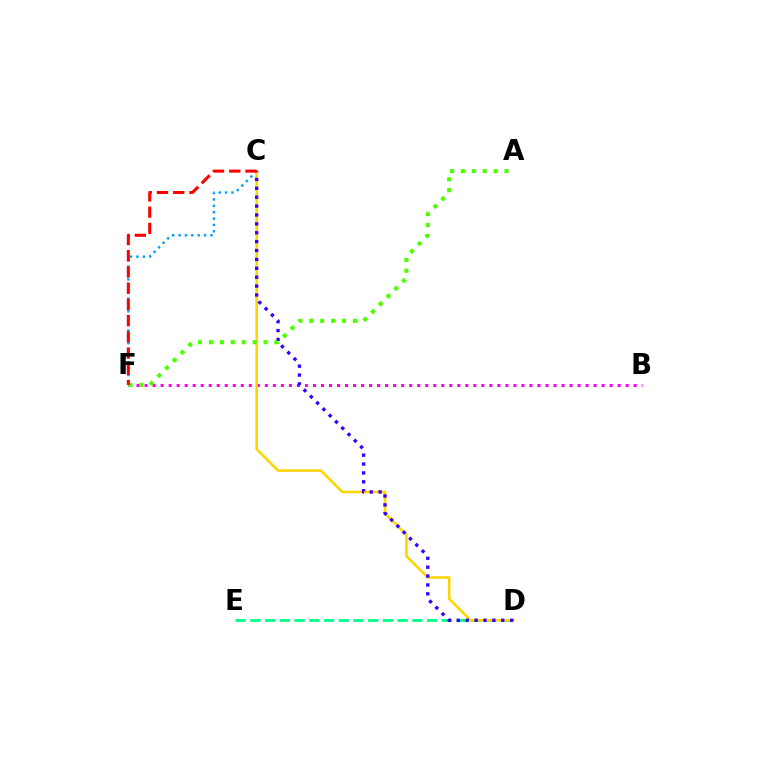{('B', 'F'): [{'color': '#ff00ed', 'line_style': 'dotted', 'thickness': 2.18}], ('D', 'E'): [{'color': '#00ff86', 'line_style': 'dashed', 'thickness': 2.0}], ('C', 'F'): [{'color': '#009eff', 'line_style': 'dotted', 'thickness': 1.73}, {'color': '#ff0000', 'line_style': 'dashed', 'thickness': 2.2}], ('C', 'D'): [{'color': '#ffd500', 'line_style': 'solid', 'thickness': 1.87}, {'color': '#3700ff', 'line_style': 'dotted', 'thickness': 2.42}], ('A', 'F'): [{'color': '#4fff00', 'line_style': 'dotted', 'thickness': 2.97}]}